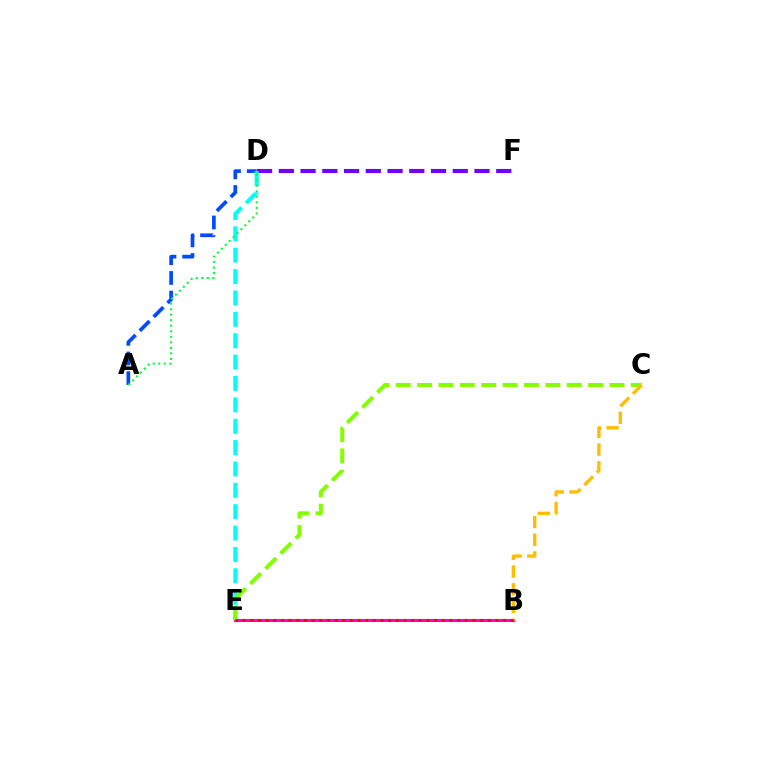{('D', 'F'): [{'color': '#7200ff', 'line_style': 'dashed', 'thickness': 2.95}], ('A', 'D'): [{'color': '#004bff', 'line_style': 'dashed', 'thickness': 2.67}, {'color': '#00ff39', 'line_style': 'dotted', 'thickness': 1.5}], ('D', 'E'): [{'color': '#00fff6', 'line_style': 'dashed', 'thickness': 2.9}], ('B', 'E'): [{'color': '#ff00cf', 'line_style': 'solid', 'thickness': 2.2}, {'color': '#ff0000', 'line_style': 'dotted', 'thickness': 2.08}], ('C', 'E'): [{'color': '#84ff00', 'line_style': 'dashed', 'thickness': 2.9}], ('B', 'C'): [{'color': '#ffbd00', 'line_style': 'dashed', 'thickness': 2.41}]}